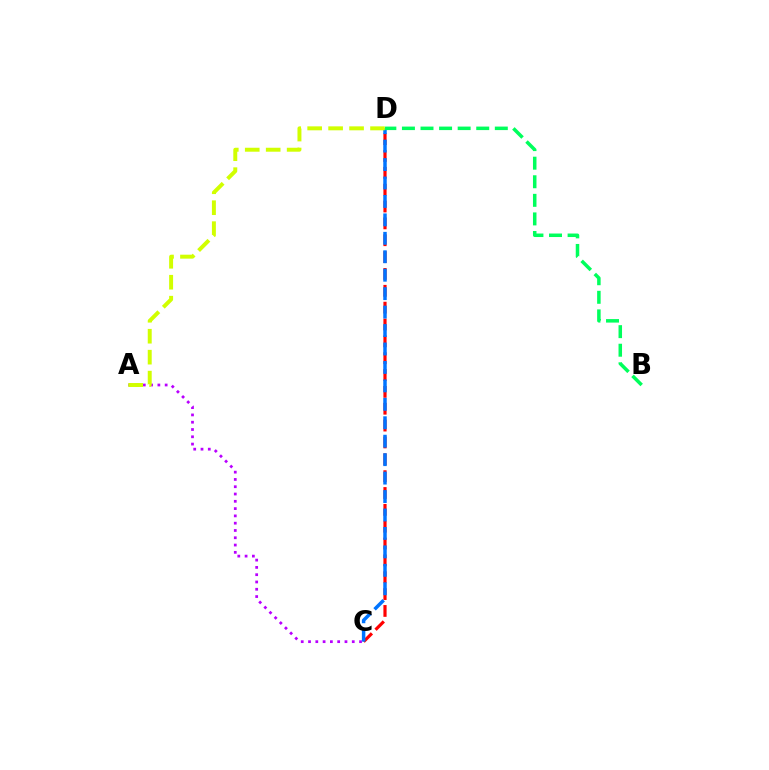{('A', 'C'): [{'color': '#b900ff', 'line_style': 'dotted', 'thickness': 1.98}], ('C', 'D'): [{'color': '#ff0000', 'line_style': 'dashed', 'thickness': 2.29}, {'color': '#0074ff', 'line_style': 'dashed', 'thickness': 2.51}], ('A', 'D'): [{'color': '#d1ff00', 'line_style': 'dashed', 'thickness': 2.85}], ('B', 'D'): [{'color': '#00ff5c', 'line_style': 'dashed', 'thickness': 2.52}]}